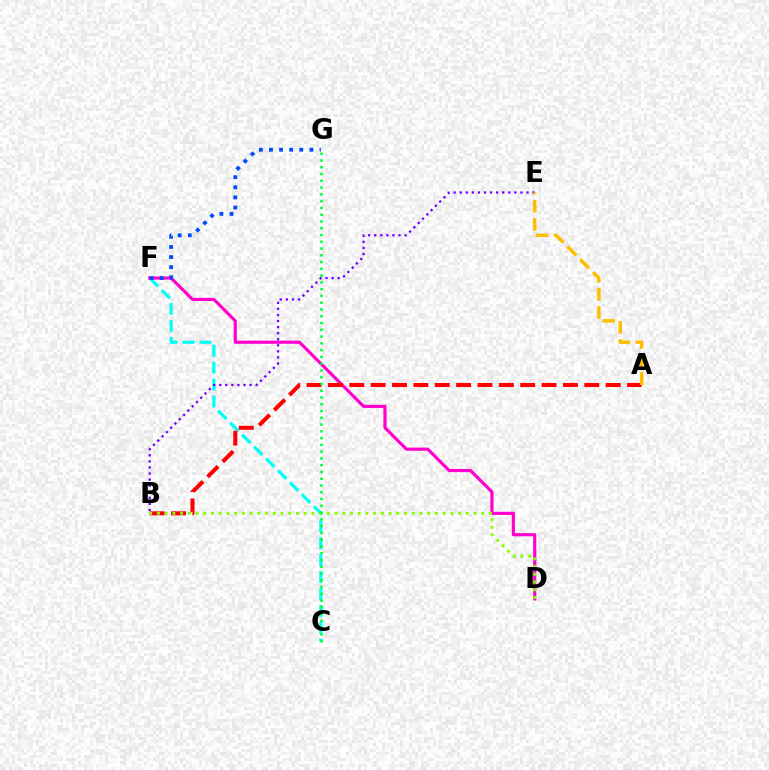{('C', 'F'): [{'color': '#00fff6', 'line_style': 'dashed', 'thickness': 2.3}], ('B', 'E'): [{'color': '#7200ff', 'line_style': 'dotted', 'thickness': 1.65}], ('D', 'F'): [{'color': '#ff00cf', 'line_style': 'solid', 'thickness': 2.28}], ('A', 'B'): [{'color': '#ff0000', 'line_style': 'dashed', 'thickness': 2.9}], ('F', 'G'): [{'color': '#004bff', 'line_style': 'dotted', 'thickness': 2.75}], ('B', 'D'): [{'color': '#84ff00', 'line_style': 'dotted', 'thickness': 2.1}], ('A', 'E'): [{'color': '#ffbd00', 'line_style': 'dashed', 'thickness': 2.47}], ('C', 'G'): [{'color': '#00ff39', 'line_style': 'dotted', 'thickness': 1.84}]}